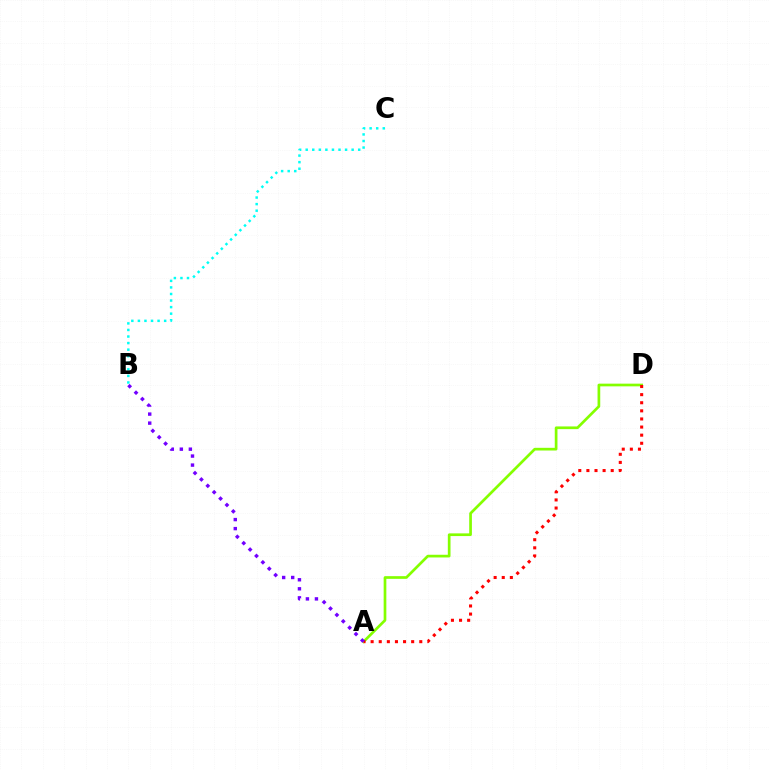{('A', 'D'): [{'color': '#84ff00', 'line_style': 'solid', 'thickness': 1.94}, {'color': '#ff0000', 'line_style': 'dotted', 'thickness': 2.2}], ('A', 'B'): [{'color': '#7200ff', 'line_style': 'dotted', 'thickness': 2.45}], ('B', 'C'): [{'color': '#00fff6', 'line_style': 'dotted', 'thickness': 1.78}]}